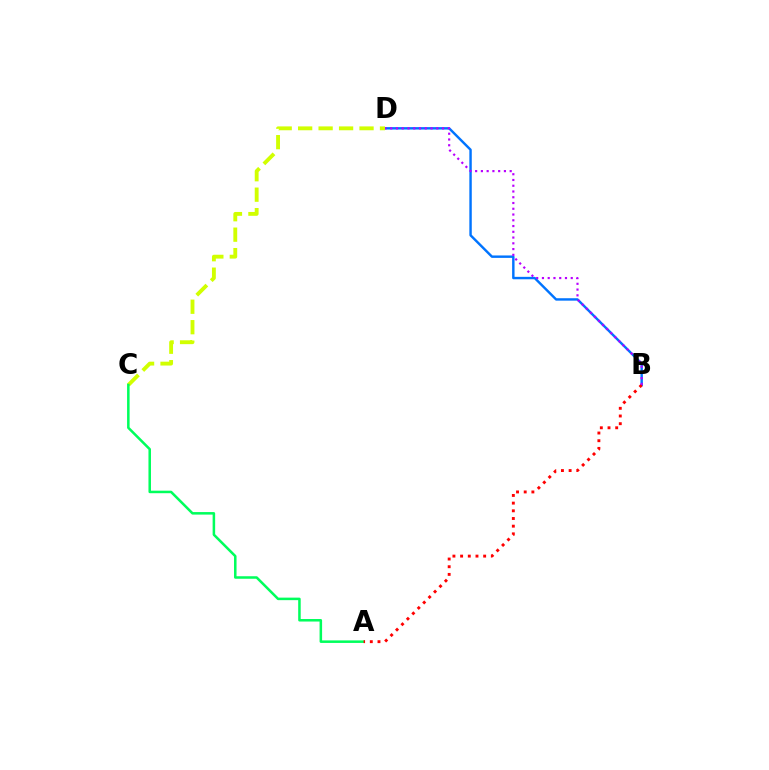{('B', 'D'): [{'color': '#0074ff', 'line_style': 'solid', 'thickness': 1.75}, {'color': '#b900ff', 'line_style': 'dotted', 'thickness': 1.56}], ('C', 'D'): [{'color': '#d1ff00', 'line_style': 'dashed', 'thickness': 2.78}], ('A', 'C'): [{'color': '#00ff5c', 'line_style': 'solid', 'thickness': 1.82}], ('A', 'B'): [{'color': '#ff0000', 'line_style': 'dotted', 'thickness': 2.09}]}